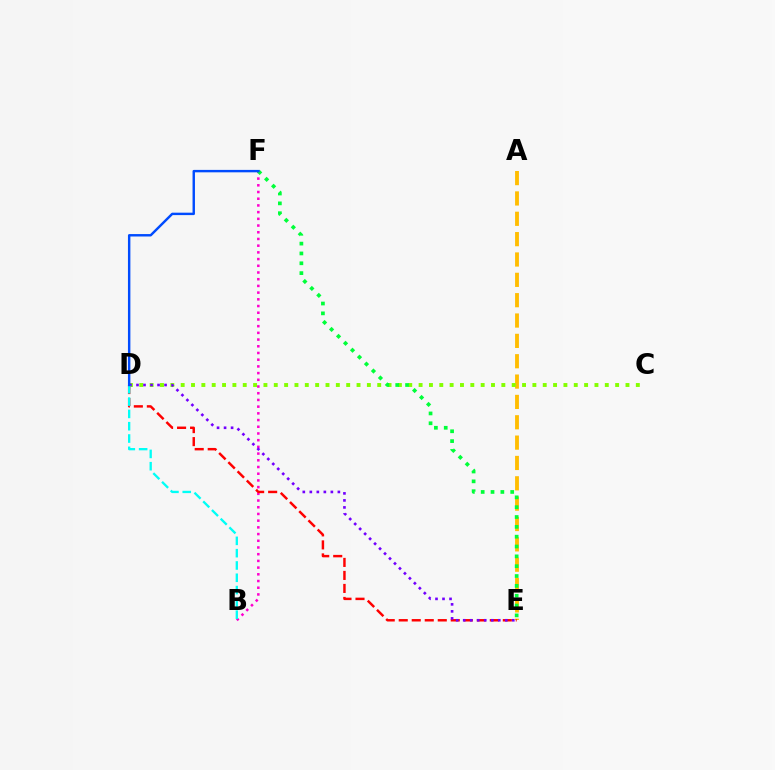{('B', 'F'): [{'color': '#ff00cf', 'line_style': 'dotted', 'thickness': 1.82}], ('A', 'E'): [{'color': '#ffbd00', 'line_style': 'dashed', 'thickness': 2.76}], ('D', 'E'): [{'color': '#ff0000', 'line_style': 'dashed', 'thickness': 1.77}, {'color': '#7200ff', 'line_style': 'dotted', 'thickness': 1.91}], ('C', 'D'): [{'color': '#84ff00', 'line_style': 'dotted', 'thickness': 2.81}], ('E', 'F'): [{'color': '#00ff39', 'line_style': 'dotted', 'thickness': 2.67}], ('B', 'D'): [{'color': '#00fff6', 'line_style': 'dashed', 'thickness': 1.67}], ('D', 'F'): [{'color': '#004bff', 'line_style': 'solid', 'thickness': 1.75}]}